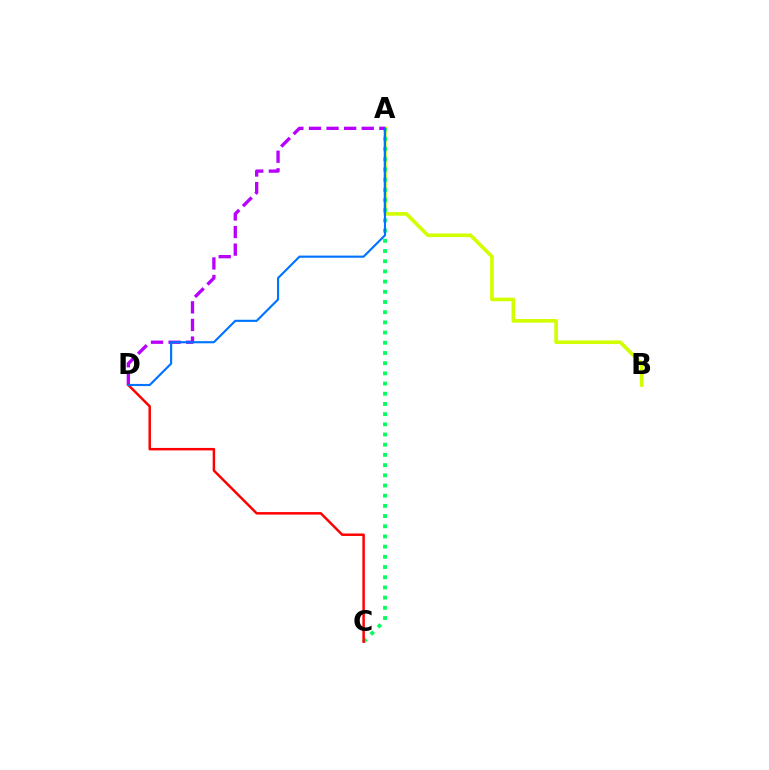{('A', 'B'): [{'color': '#d1ff00', 'line_style': 'solid', 'thickness': 2.61}], ('A', 'C'): [{'color': '#00ff5c', 'line_style': 'dotted', 'thickness': 2.77}], ('A', 'D'): [{'color': '#b900ff', 'line_style': 'dashed', 'thickness': 2.39}, {'color': '#0074ff', 'line_style': 'solid', 'thickness': 1.55}], ('C', 'D'): [{'color': '#ff0000', 'line_style': 'solid', 'thickness': 1.79}]}